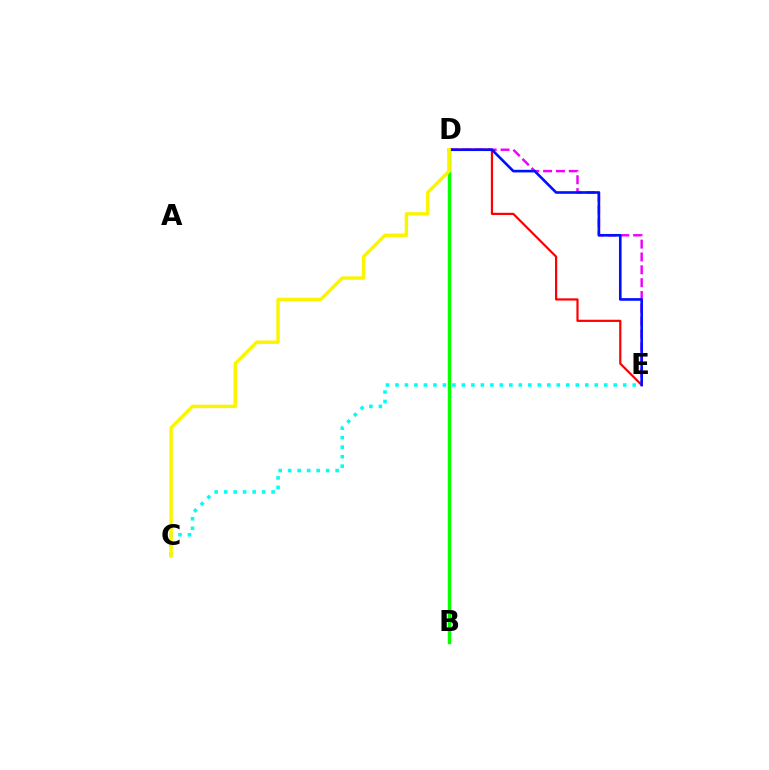{('B', 'D'): [{'color': '#08ff00', 'line_style': 'solid', 'thickness': 2.5}], ('D', 'E'): [{'color': '#ff0000', 'line_style': 'solid', 'thickness': 1.59}, {'color': '#ee00ff', 'line_style': 'dashed', 'thickness': 1.75}, {'color': '#0010ff', 'line_style': 'solid', 'thickness': 1.89}], ('C', 'E'): [{'color': '#00fff6', 'line_style': 'dotted', 'thickness': 2.58}], ('C', 'D'): [{'color': '#fcf500', 'line_style': 'solid', 'thickness': 2.48}]}